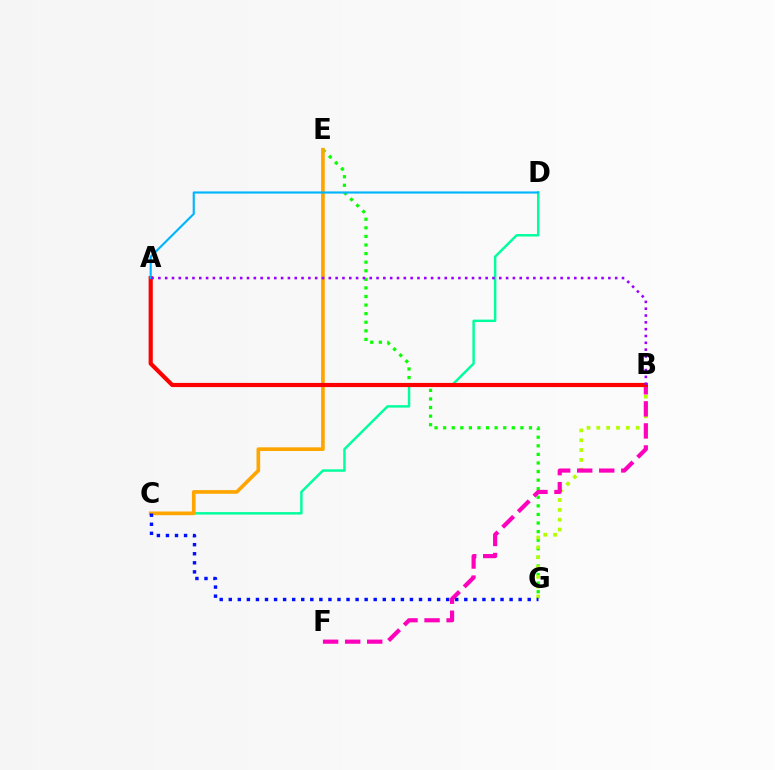{('C', 'D'): [{'color': '#00ff9d', 'line_style': 'solid', 'thickness': 1.76}], ('E', 'G'): [{'color': '#08ff00', 'line_style': 'dotted', 'thickness': 2.33}], ('B', 'G'): [{'color': '#b3ff00', 'line_style': 'dotted', 'thickness': 2.67}], ('C', 'E'): [{'color': '#ffa500', 'line_style': 'solid', 'thickness': 2.64}], ('B', 'F'): [{'color': '#ff00bd', 'line_style': 'dashed', 'thickness': 3.0}], ('A', 'B'): [{'color': '#ff0000', 'line_style': 'solid', 'thickness': 2.99}, {'color': '#9b00ff', 'line_style': 'dotted', 'thickness': 1.85}], ('A', 'D'): [{'color': '#00b5ff', 'line_style': 'solid', 'thickness': 1.54}], ('C', 'G'): [{'color': '#0010ff', 'line_style': 'dotted', 'thickness': 2.46}]}